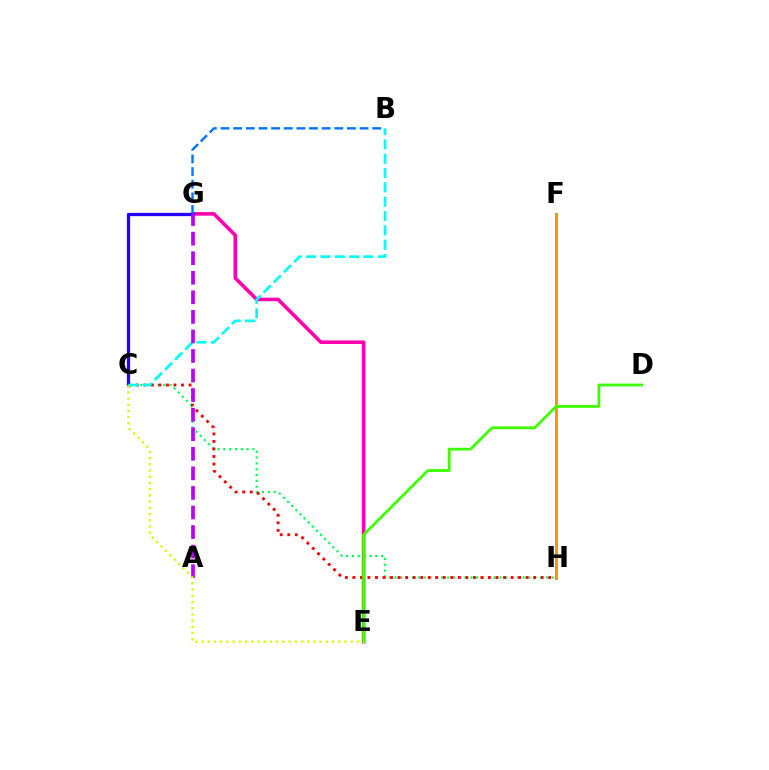{('E', 'G'): [{'color': '#ff00ac', 'line_style': 'solid', 'thickness': 2.58}], ('C', 'H'): [{'color': '#00ff5c', 'line_style': 'dotted', 'thickness': 1.58}, {'color': '#ff0000', 'line_style': 'dotted', 'thickness': 2.05}], ('C', 'G'): [{'color': '#2500ff', 'line_style': 'solid', 'thickness': 2.36}], ('B', 'C'): [{'color': '#00fff6', 'line_style': 'dashed', 'thickness': 1.95}], ('A', 'G'): [{'color': '#b900ff', 'line_style': 'dashed', 'thickness': 2.66}], ('B', 'G'): [{'color': '#0074ff', 'line_style': 'dashed', 'thickness': 1.72}], ('F', 'H'): [{'color': '#ff9400', 'line_style': 'solid', 'thickness': 2.12}], ('D', 'E'): [{'color': '#3dff00', 'line_style': 'solid', 'thickness': 2.01}], ('C', 'E'): [{'color': '#d1ff00', 'line_style': 'dotted', 'thickness': 1.69}]}